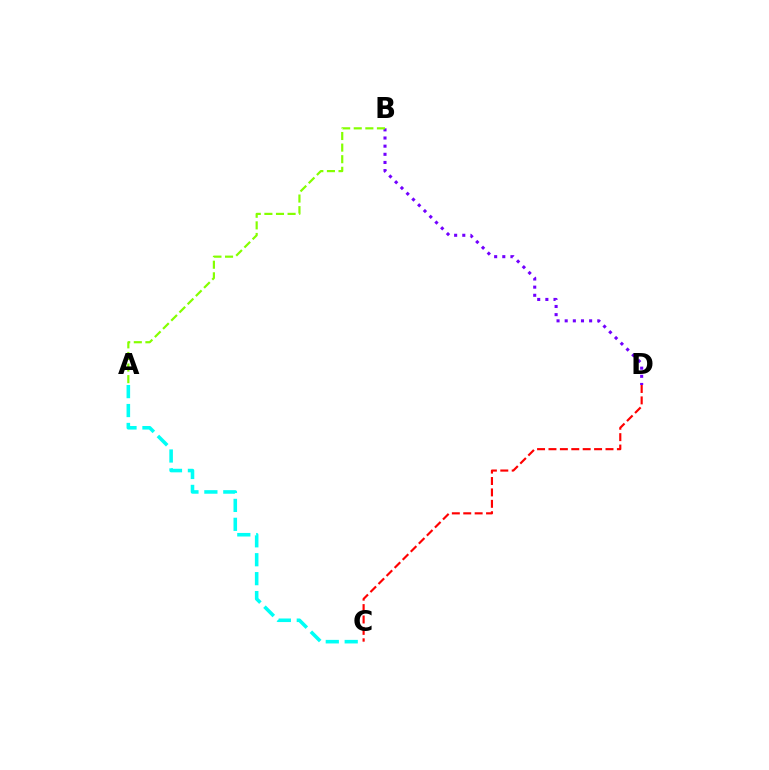{('A', 'C'): [{'color': '#00fff6', 'line_style': 'dashed', 'thickness': 2.57}], ('B', 'D'): [{'color': '#7200ff', 'line_style': 'dotted', 'thickness': 2.21}], ('C', 'D'): [{'color': '#ff0000', 'line_style': 'dashed', 'thickness': 1.55}], ('A', 'B'): [{'color': '#84ff00', 'line_style': 'dashed', 'thickness': 1.58}]}